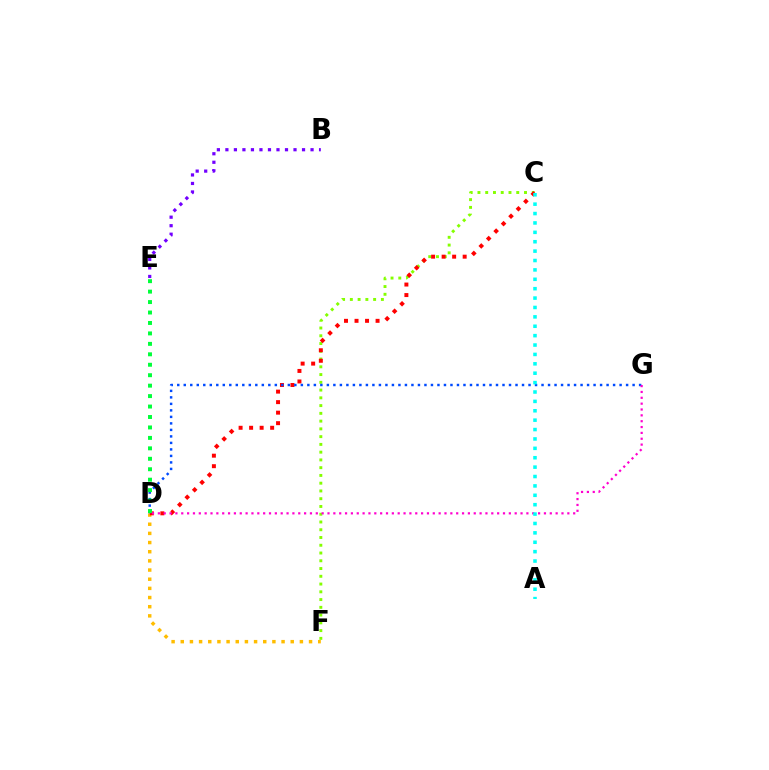{('B', 'E'): [{'color': '#7200ff', 'line_style': 'dotted', 'thickness': 2.31}], ('D', 'F'): [{'color': '#ffbd00', 'line_style': 'dotted', 'thickness': 2.49}], ('C', 'F'): [{'color': '#84ff00', 'line_style': 'dotted', 'thickness': 2.11}], ('C', 'D'): [{'color': '#ff0000', 'line_style': 'dotted', 'thickness': 2.86}], ('D', 'G'): [{'color': '#004bff', 'line_style': 'dotted', 'thickness': 1.77}, {'color': '#ff00cf', 'line_style': 'dotted', 'thickness': 1.59}], ('D', 'E'): [{'color': '#00ff39', 'line_style': 'dotted', 'thickness': 2.84}], ('A', 'C'): [{'color': '#00fff6', 'line_style': 'dotted', 'thickness': 2.55}]}